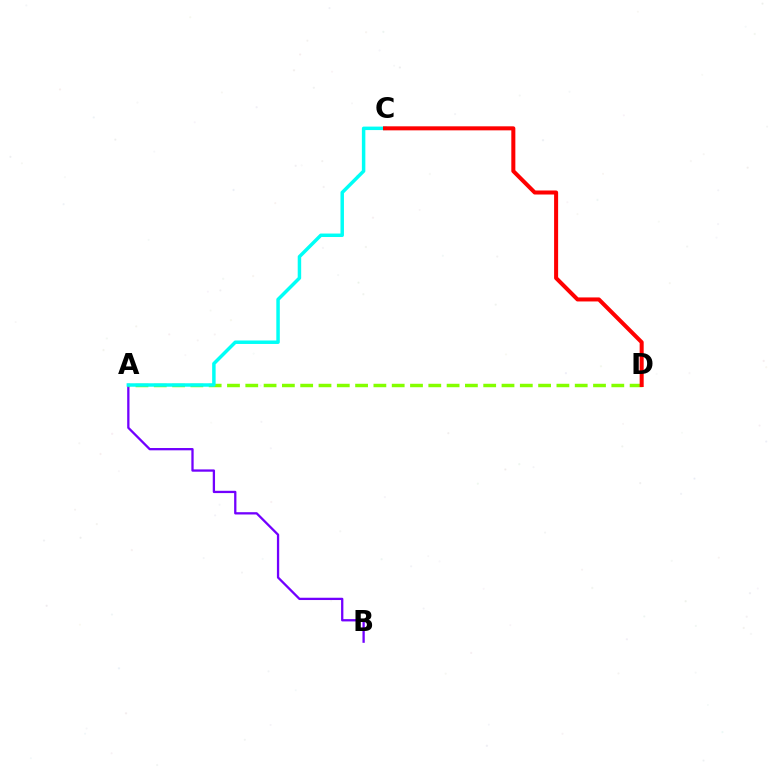{('A', 'B'): [{'color': '#7200ff', 'line_style': 'solid', 'thickness': 1.65}], ('A', 'D'): [{'color': '#84ff00', 'line_style': 'dashed', 'thickness': 2.49}], ('A', 'C'): [{'color': '#00fff6', 'line_style': 'solid', 'thickness': 2.5}], ('C', 'D'): [{'color': '#ff0000', 'line_style': 'solid', 'thickness': 2.9}]}